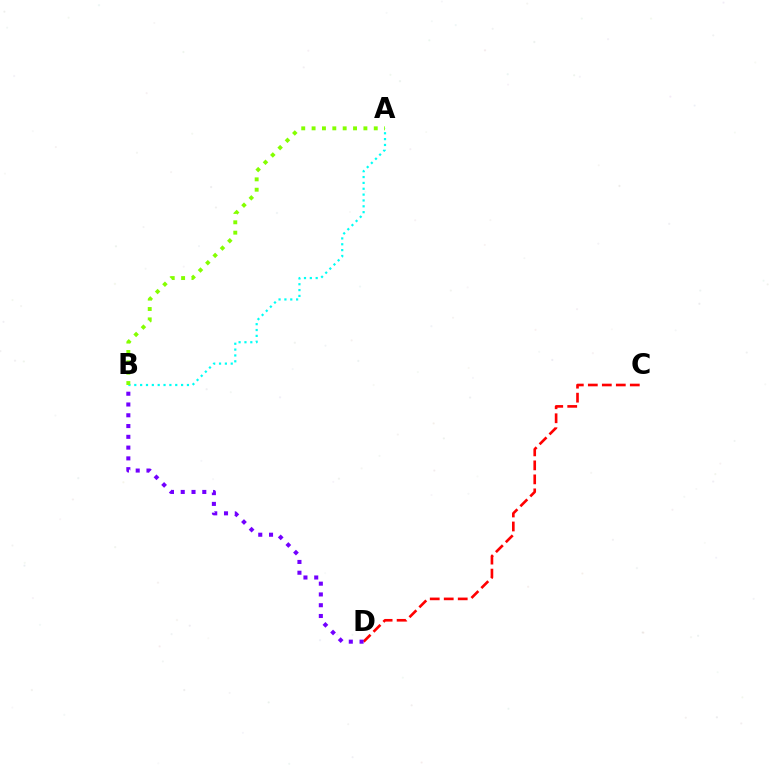{('A', 'B'): [{'color': '#00fff6', 'line_style': 'dotted', 'thickness': 1.59}, {'color': '#84ff00', 'line_style': 'dotted', 'thickness': 2.81}], ('C', 'D'): [{'color': '#ff0000', 'line_style': 'dashed', 'thickness': 1.9}], ('B', 'D'): [{'color': '#7200ff', 'line_style': 'dotted', 'thickness': 2.93}]}